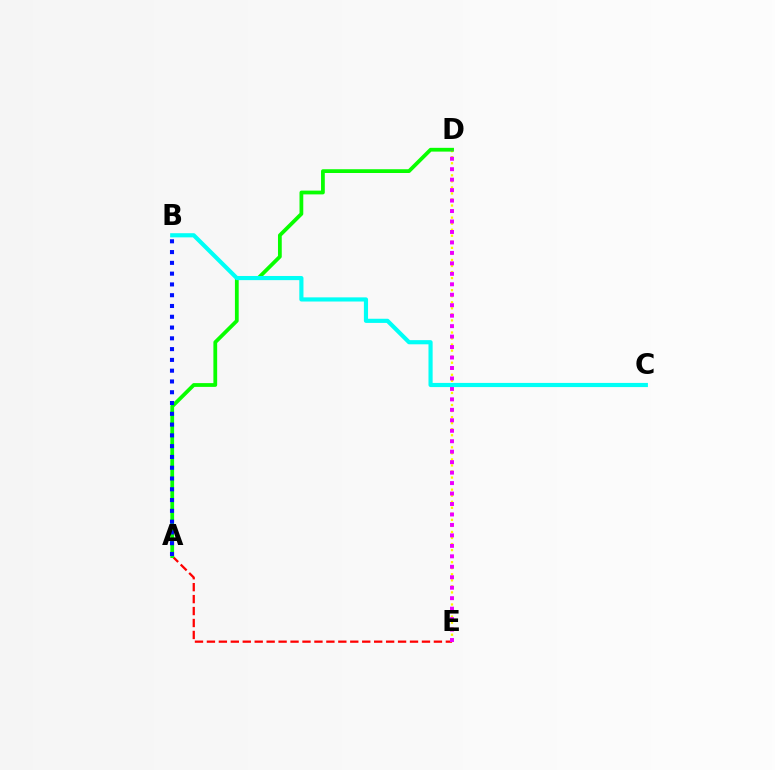{('D', 'E'): [{'color': '#fcf500', 'line_style': 'dotted', 'thickness': 1.64}, {'color': '#ee00ff', 'line_style': 'dotted', 'thickness': 2.84}], ('A', 'E'): [{'color': '#ff0000', 'line_style': 'dashed', 'thickness': 1.62}], ('A', 'D'): [{'color': '#08ff00', 'line_style': 'solid', 'thickness': 2.71}], ('A', 'B'): [{'color': '#0010ff', 'line_style': 'dotted', 'thickness': 2.93}], ('B', 'C'): [{'color': '#00fff6', 'line_style': 'solid', 'thickness': 2.99}]}